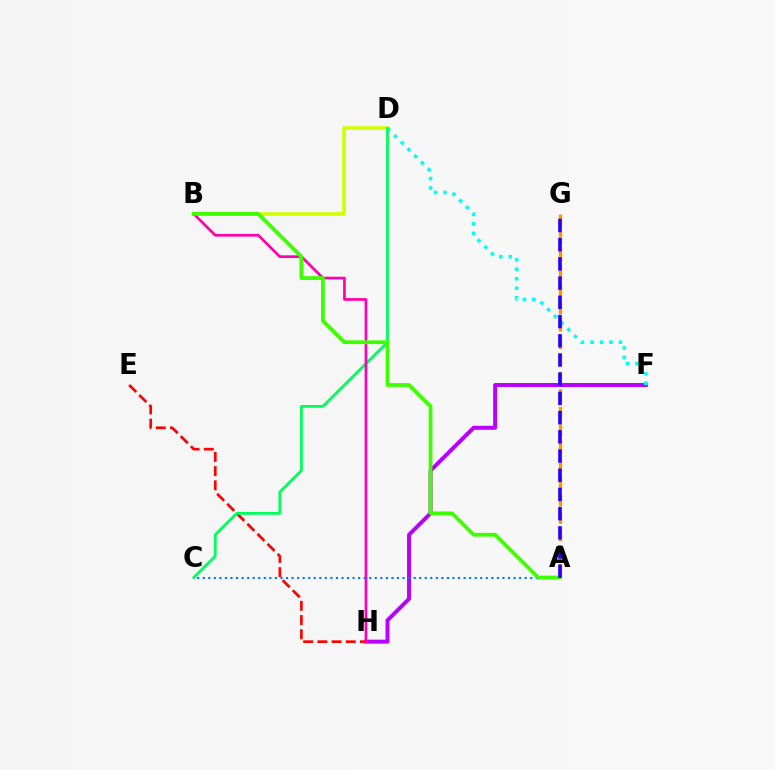{('F', 'H'): [{'color': '#b900ff', 'line_style': 'solid', 'thickness': 2.86}], ('E', 'H'): [{'color': '#ff0000', 'line_style': 'dashed', 'thickness': 1.93}], ('B', 'D'): [{'color': '#d1ff00', 'line_style': 'solid', 'thickness': 2.58}], ('D', 'F'): [{'color': '#00fff6', 'line_style': 'dotted', 'thickness': 2.58}], ('C', 'D'): [{'color': '#00ff5c', 'line_style': 'solid', 'thickness': 2.02}], ('B', 'H'): [{'color': '#ff00ac', 'line_style': 'solid', 'thickness': 1.94}], ('A', 'C'): [{'color': '#0074ff', 'line_style': 'dotted', 'thickness': 1.51}], ('A', 'B'): [{'color': '#3dff00', 'line_style': 'solid', 'thickness': 2.71}], ('A', 'G'): [{'color': '#ff9400', 'line_style': 'dashed', 'thickness': 2.37}, {'color': '#2500ff', 'line_style': 'dashed', 'thickness': 2.61}]}